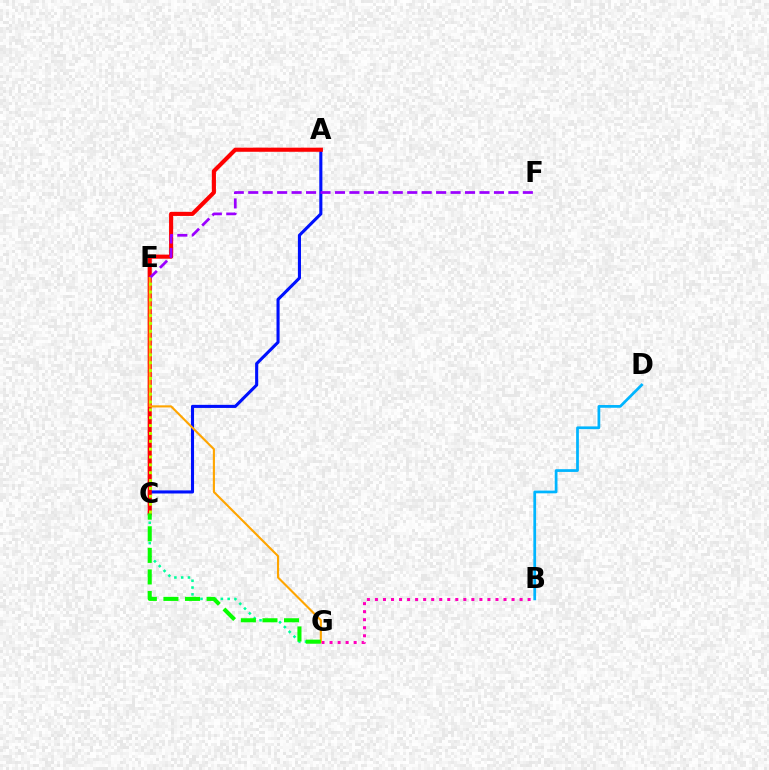{('B', 'G'): [{'color': '#ff00bd', 'line_style': 'dotted', 'thickness': 2.18}], ('A', 'C'): [{'color': '#0010ff', 'line_style': 'solid', 'thickness': 2.23}, {'color': '#ff0000', 'line_style': 'solid', 'thickness': 2.96}], ('B', 'D'): [{'color': '#00b5ff', 'line_style': 'solid', 'thickness': 1.97}], ('C', 'G'): [{'color': '#00ff9d', 'line_style': 'dotted', 'thickness': 1.84}, {'color': '#08ff00', 'line_style': 'dashed', 'thickness': 2.93}], ('E', 'F'): [{'color': '#9b00ff', 'line_style': 'dashed', 'thickness': 1.96}], ('E', 'G'): [{'color': '#ffa500', 'line_style': 'solid', 'thickness': 1.53}], ('C', 'E'): [{'color': '#b3ff00', 'line_style': 'dotted', 'thickness': 2.13}]}